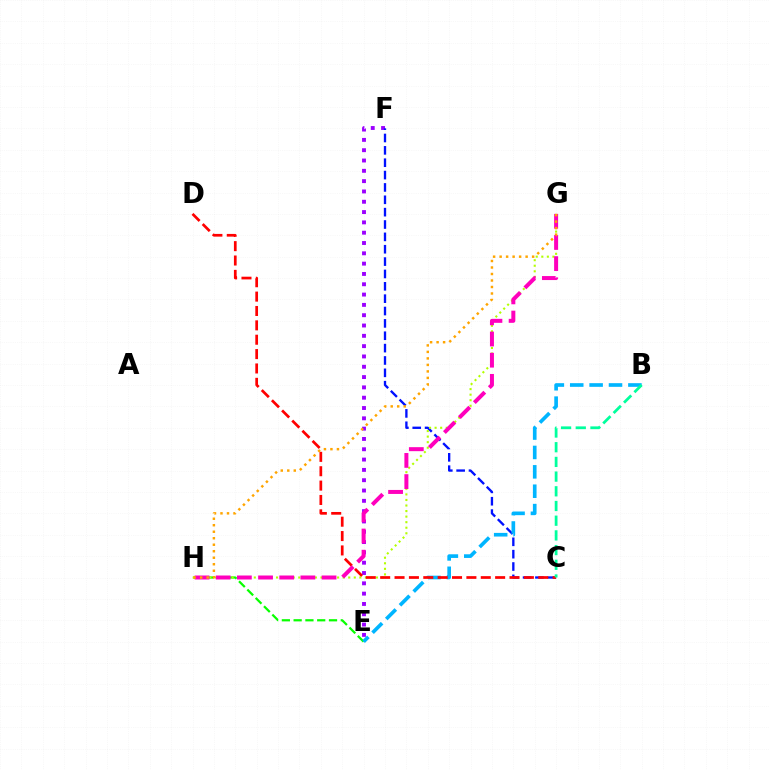{('E', 'F'): [{'color': '#9b00ff', 'line_style': 'dotted', 'thickness': 2.8}], ('C', 'F'): [{'color': '#0010ff', 'line_style': 'dashed', 'thickness': 1.68}], ('E', 'H'): [{'color': '#08ff00', 'line_style': 'dashed', 'thickness': 1.6}], ('G', 'H'): [{'color': '#b3ff00', 'line_style': 'dotted', 'thickness': 1.51}, {'color': '#ff00bd', 'line_style': 'dashed', 'thickness': 2.88}, {'color': '#ffa500', 'line_style': 'dotted', 'thickness': 1.77}], ('B', 'E'): [{'color': '#00b5ff', 'line_style': 'dashed', 'thickness': 2.63}], ('C', 'D'): [{'color': '#ff0000', 'line_style': 'dashed', 'thickness': 1.95}], ('B', 'C'): [{'color': '#00ff9d', 'line_style': 'dashed', 'thickness': 2.0}]}